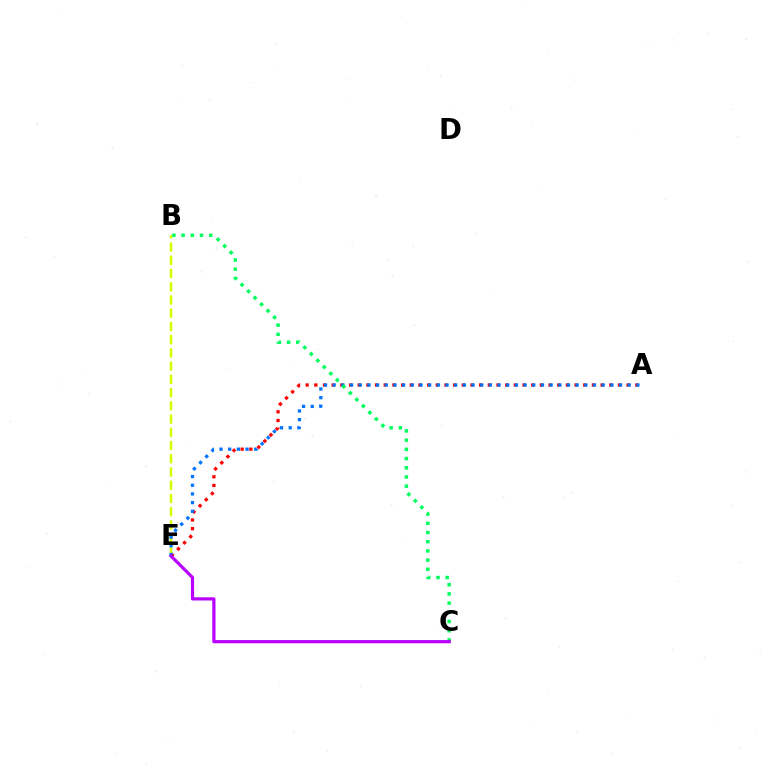{('B', 'E'): [{'color': '#d1ff00', 'line_style': 'dashed', 'thickness': 1.8}], ('A', 'E'): [{'color': '#ff0000', 'line_style': 'dotted', 'thickness': 2.36}, {'color': '#0074ff', 'line_style': 'dotted', 'thickness': 2.36}], ('B', 'C'): [{'color': '#00ff5c', 'line_style': 'dotted', 'thickness': 2.5}], ('C', 'E'): [{'color': '#b900ff', 'line_style': 'solid', 'thickness': 2.3}]}